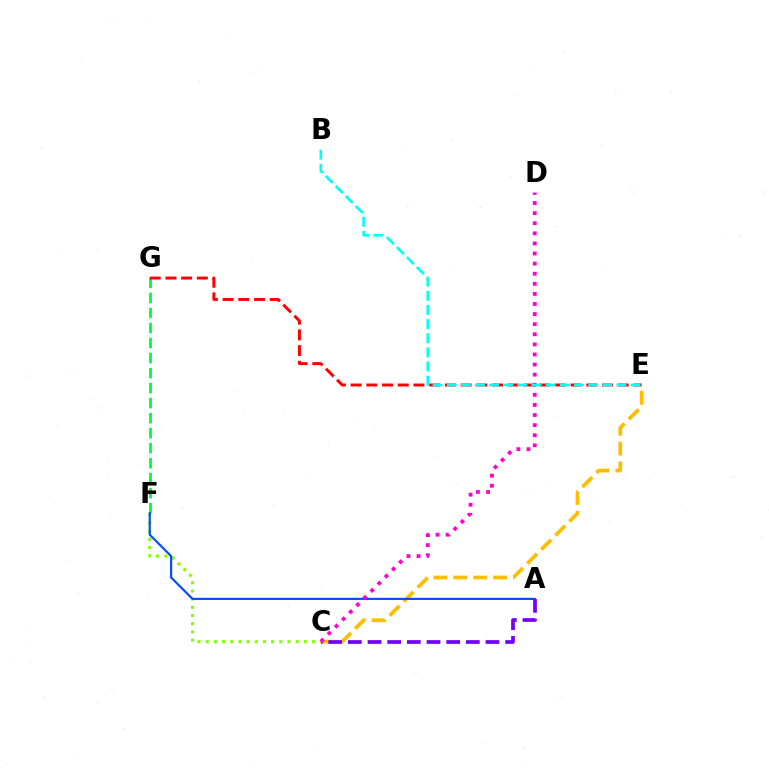{('F', 'G'): [{'color': '#00ff39', 'line_style': 'dashed', 'thickness': 2.04}], ('C', 'F'): [{'color': '#84ff00', 'line_style': 'dotted', 'thickness': 2.22}], ('E', 'G'): [{'color': '#ff0000', 'line_style': 'dashed', 'thickness': 2.13}], ('C', 'E'): [{'color': '#ffbd00', 'line_style': 'dashed', 'thickness': 2.7}], ('A', 'F'): [{'color': '#004bff', 'line_style': 'solid', 'thickness': 1.54}], ('A', 'C'): [{'color': '#7200ff', 'line_style': 'dashed', 'thickness': 2.67}], ('C', 'D'): [{'color': '#ff00cf', 'line_style': 'dotted', 'thickness': 2.74}], ('B', 'E'): [{'color': '#00fff6', 'line_style': 'dashed', 'thickness': 1.92}]}